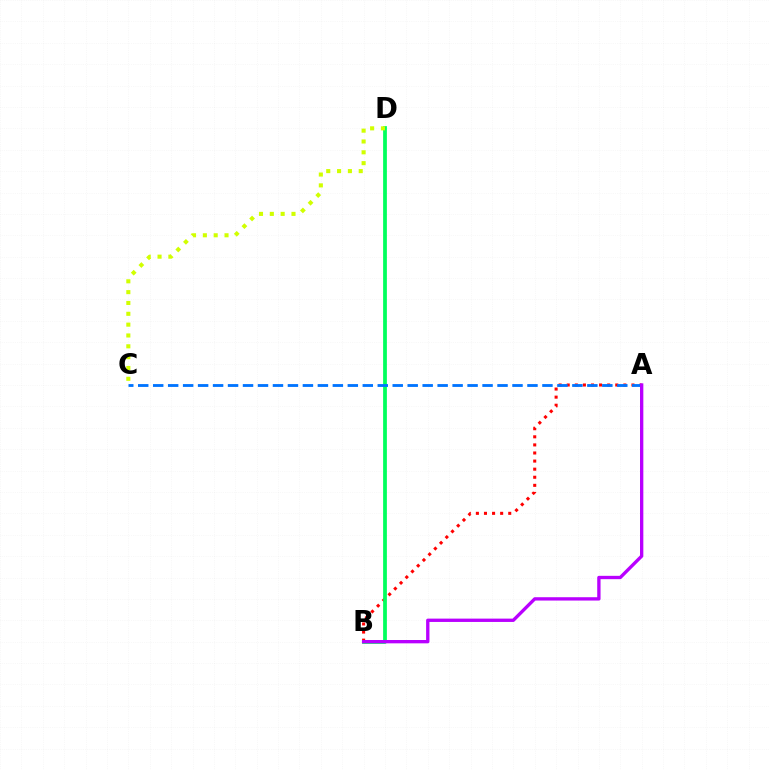{('A', 'B'): [{'color': '#ff0000', 'line_style': 'dotted', 'thickness': 2.2}, {'color': '#b900ff', 'line_style': 'solid', 'thickness': 2.4}], ('B', 'D'): [{'color': '#00ff5c', 'line_style': 'solid', 'thickness': 2.71}], ('A', 'C'): [{'color': '#0074ff', 'line_style': 'dashed', 'thickness': 2.03}], ('C', 'D'): [{'color': '#d1ff00', 'line_style': 'dotted', 'thickness': 2.94}]}